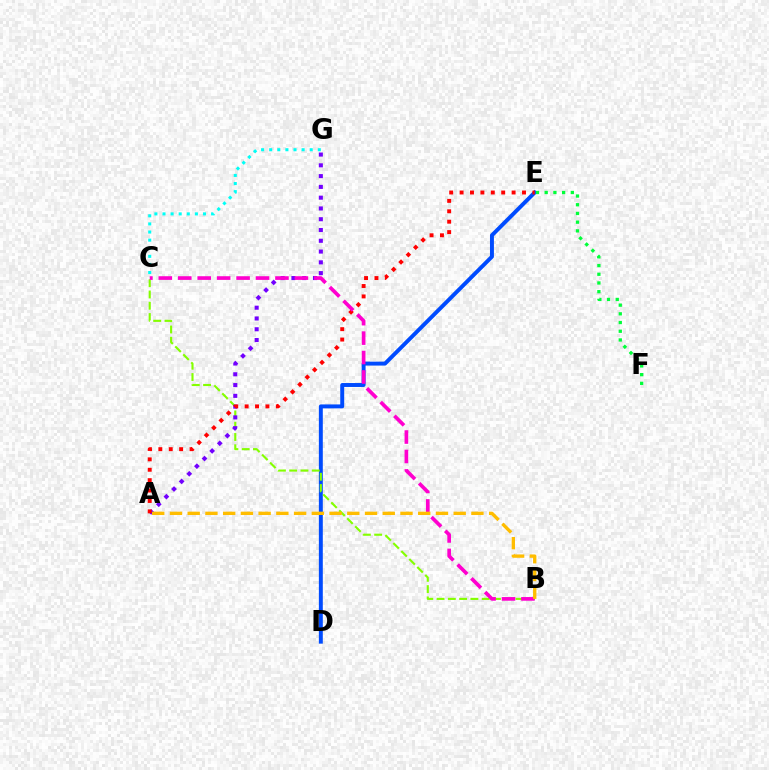{('D', 'E'): [{'color': '#004bff', 'line_style': 'solid', 'thickness': 2.84}], ('C', 'G'): [{'color': '#00fff6', 'line_style': 'dotted', 'thickness': 2.2}], ('B', 'C'): [{'color': '#84ff00', 'line_style': 'dashed', 'thickness': 1.53}, {'color': '#ff00cf', 'line_style': 'dashed', 'thickness': 2.64}], ('A', 'G'): [{'color': '#7200ff', 'line_style': 'dotted', 'thickness': 2.93}], ('A', 'E'): [{'color': '#ff0000', 'line_style': 'dotted', 'thickness': 2.83}], ('E', 'F'): [{'color': '#00ff39', 'line_style': 'dotted', 'thickness': 2.37}], ('A', 'B'): [{'color': '#ffbd00', 'line_style': 'dashed', 'thickness': 2.41}]}